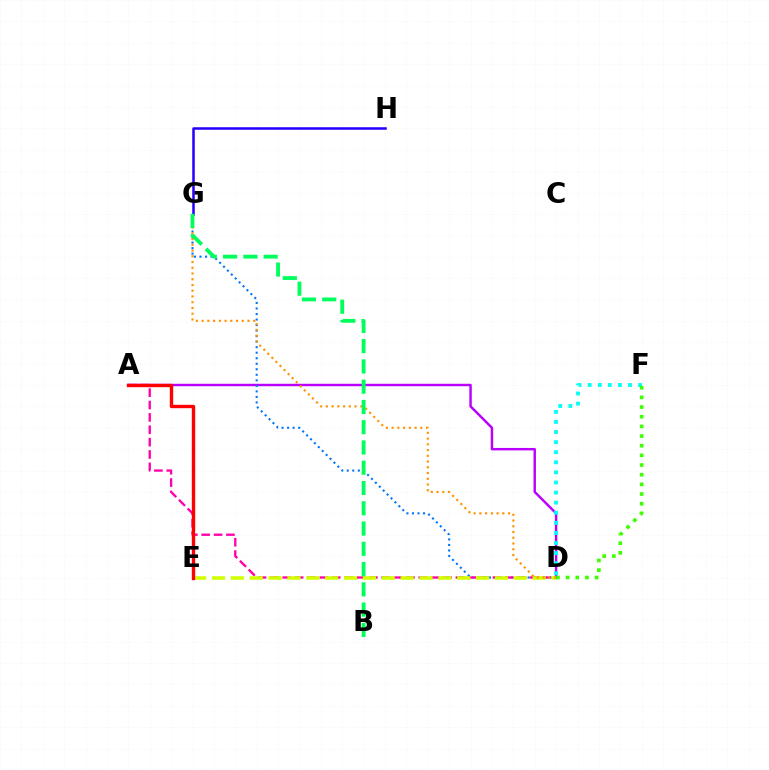{('G', 'H'): [{'color': '#2500ff', 'line_style': 'solid', 'thickness': 1.81}], ('A', 'D'): [{'color': '#b900ff', 'line_style': 'solid', 'thickness': 1.76}, {'color': '#ff00ac', 'line_style': 'dashed', 'thickness': 1.68}], ('D', 'G'): [{'color': '#0074ff', 'line_style': 'dotted', 'thickness': 1.5}, {'color': '#ff9400', 'line_style': 'dotted', 'thickness': 1.56}], ('D', 'E'): [{'color': '#d1ff00', 'line_style': 'dashed', 'thickness': 2.56}], ('A', 'E'): [{'color': '#ff0000', 'line_style': 'solid', 'thickness': 2.43}], ('D', 'F'): [{'color': '#00fff6', 'line_style': 'dotted', 'thickness': 2.74}, {'color': '#3dff00', 'line_style': 'dotted', 'thickness': 2.63}], ('B', 'G'): [{'color': '#00ff5c', 'line_style': 'dashed', 'thickness': 2.75}]}